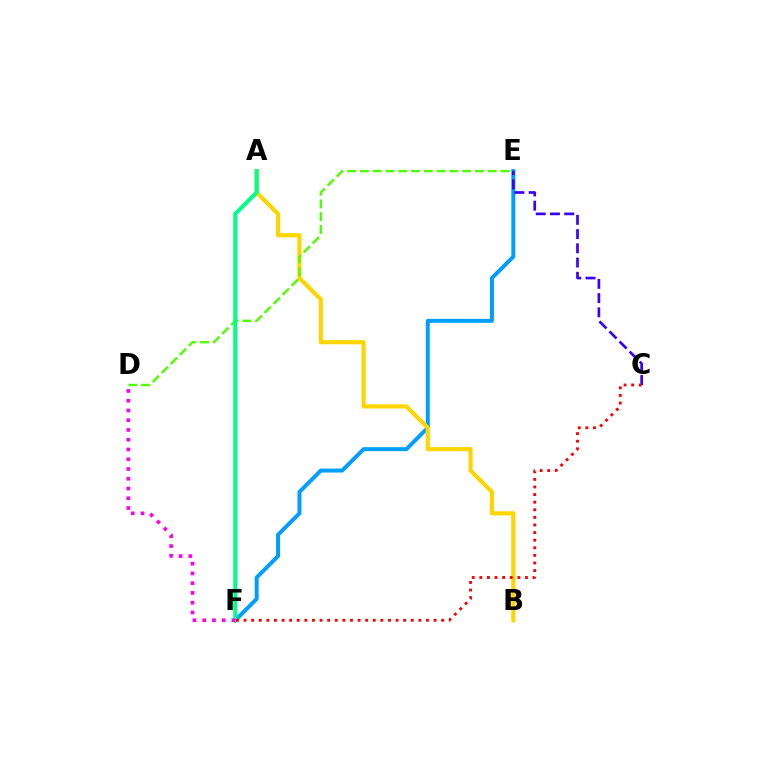{('E', 'F'): [{'color': '#009eff', 'line_style': 'solid', 'thickness': 2.86}], ('A', 'B'): [{'color': '#ffd500', 'line_style': 'solid', 'thickness': 3.0}], ('D', 'E'): [{'color': '#4fff00', 'line_style': 'dashed', 'thickness': 1.74}], ('A', 'F'): [{'color': '#00ff86', 'line_style': 'solid', 'thickness': 2.92}], ('C', 'E'): [{'color': '#3700ff', 'line_style': 'dashed', 'thickness': 1.93}], ('C', 'F'): [{'color': '#ff0000', 'line_style': 'dotted', 'thickness': 2.07}], ('D', 'F'): [{'color': '#ff00ed', 'line_style': 'dotted', 'thickness': 2.65}]}